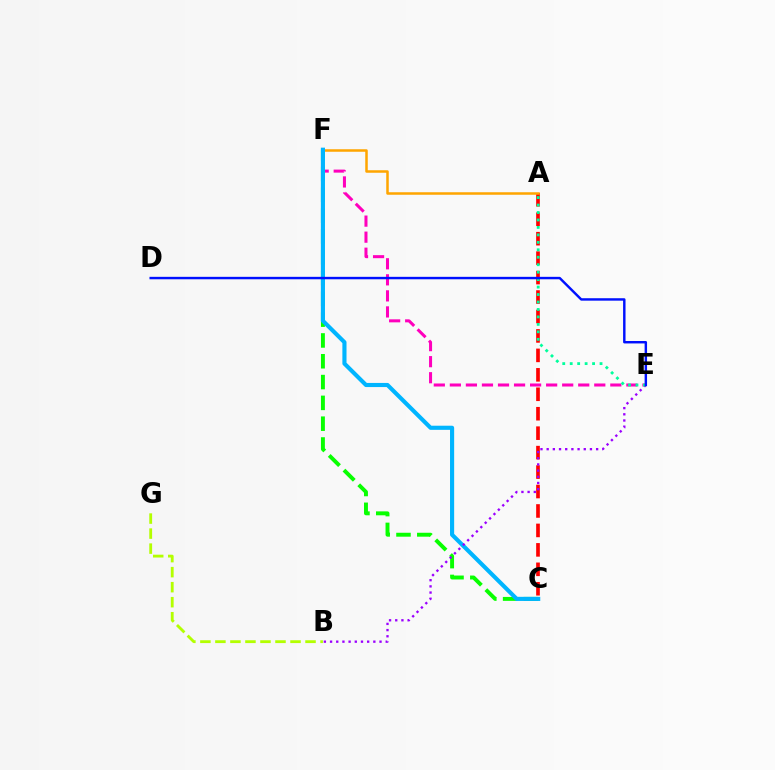{('A', 'C'): [{'color': '#ff0000', 'line_style': 'dashed', 'thickness': 2.64}], ('E', 'F'): [{'color': '#ff00bd', 'line_style': 'dashed', 'thickness': 2.18}], ('B', 'G'): [{'color': '#b3ff00', 'line_style': 'dashed', 'thickness': 2.04}], ('C', 'F'): [{'color': '#08ff00', 'line_style': 'dashed', 'thickness': 2.83}, {'color': '#00b5ff', 'line_style': 'solid', 'thickness': 2.97}], ('A', 'F'): [{'color': '#ffa500', 'line_style': 'solid', 'thickness': 1.81}], ('B', 'E'): [{'color': '#9b00ff', 'line_style': 'dotted', 'thickness': 1.68}], ('A', 'E'): [{'color': '#00ff9d', 'line_style': 'dotted', 'thickness': 2.03}], ('D', 'E'): [{'color': '#0010ff', 'line_style': 'solid', 'thickness': 1.76}]}